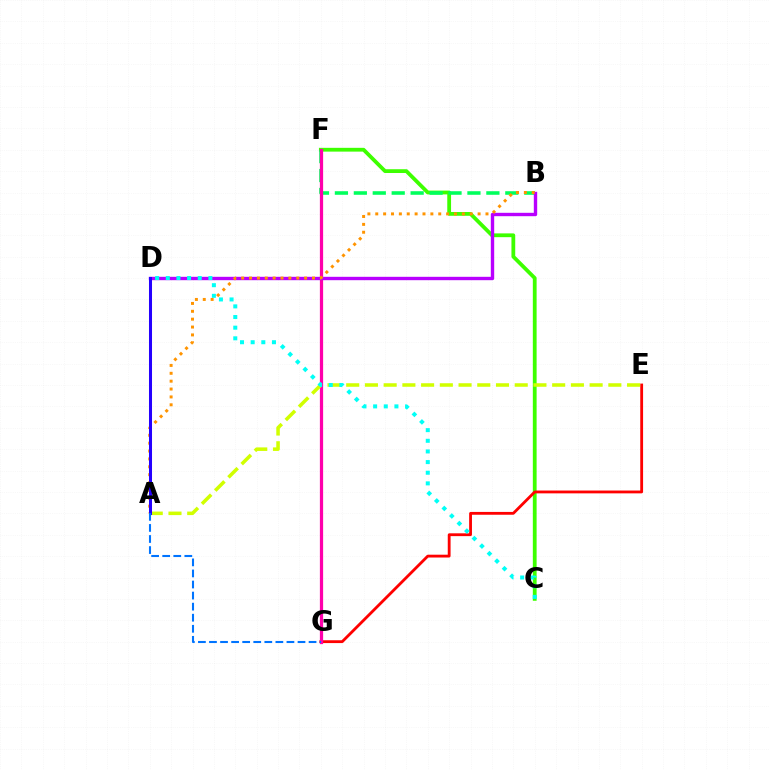{('C', 'F'): [{'color': '#3dff00', 'line_style': 'solid', 'thickness': 2.73}], ('B', 'F'): [{'color': '#00ff5c', 'line_style': 'dashed', 'thickness': 2.57}], ('E', 'G'): [{'color': '#ff0000', 'line_style': 'solid', 'thickness': 2.03}], ('F', 'G'): [{'color': '#ff00ac', 'line_style': 'solid', 'thickness': 2.33}], ('B', 'D'): [{'color': '#b900ff', 'line_style': 'solid', 'thickness': 2.43}], ('A', 'B'): [{'color': '#ff9400', 'line_style': 'dotted', 'thickness': 2.14}], ('A', 'E'): [{'color': '#d1ff00', 'line_style': 'dashed', 'thickness': 2.54}], ('C', 'D'): [{'color': '#00fff6', 'line_style': 'dotted', 'thickness': 2.89}], ('A', 'D'): [{'color': '#2500ff', 'line_style': 'solid', 'thickness': 2.18}], ('A', 'G'): [{'color': '#0074ff', 'line_style': 'dashed', 'thickness': 1.5}]}